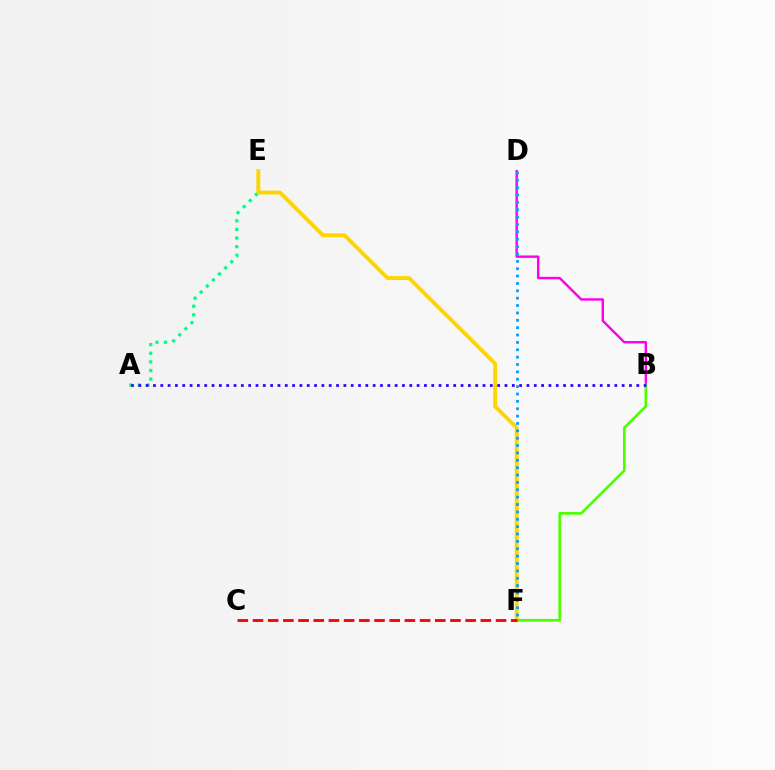{('A', 'E'): [{'color': '#00ff86', 'line_style': 'dotted', 'thickness': 2.34}], ('E', 'F'): [{'color': '#ffd500', 'line_style': 'solid', 'thickness': 2.79}], ('B', 'D'): [{'color': '#ff00ed', 'line_style': 'solid', 'thickness': 1.75}], ('B', 'F'): [{'color': '#4fff00', 'line_style': 'solid', 'thickness': 1.94}], ('D', 'F'): [{'color': '#009eff', 'line_style': 'dotted', 'thickness': 2.0}], ('A', 'B'): [{'color': '#3700ff', 'line_style': 'dotted', 'thickness': 1.99}], ('C', 'F'): [{'color': '#ff0000', 'line_style': 'dashed', 'thickness': 2.06}]}